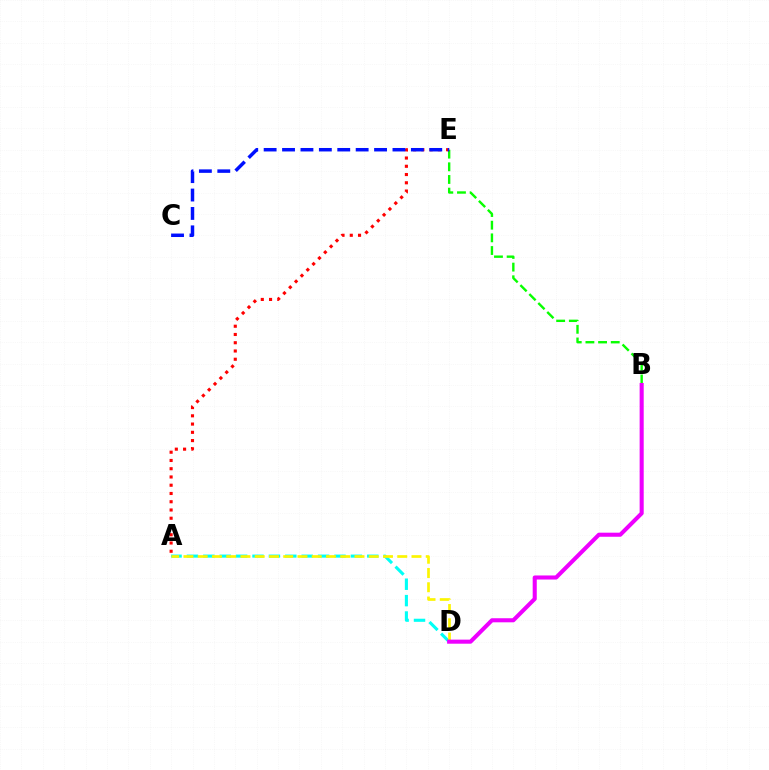{('B', 'E'): [{'color': '#08ff00', 'line_style': 'dashed', 'thickness': 1.72}], ('A', 'D'): [{'color': '#00fff6', 'line_style': 'dashed', 'thickness': 2.23}, {'color': '#fcf500', 'line_style': 'dashed', 'thickness': 1.94}], ('A', 'E'): [{'color': '#ff0000', 'line_style': 'dotted', 'thickness': 2.24}], ('C', 'E'): [{'color': '#0010ff', 'line_style': 'dashed', 'thickness': 2.5}], ('B', 'D'): [{'color': '#ee00ff', 'line_style': 'solid', 'thickness': 2.93}]}